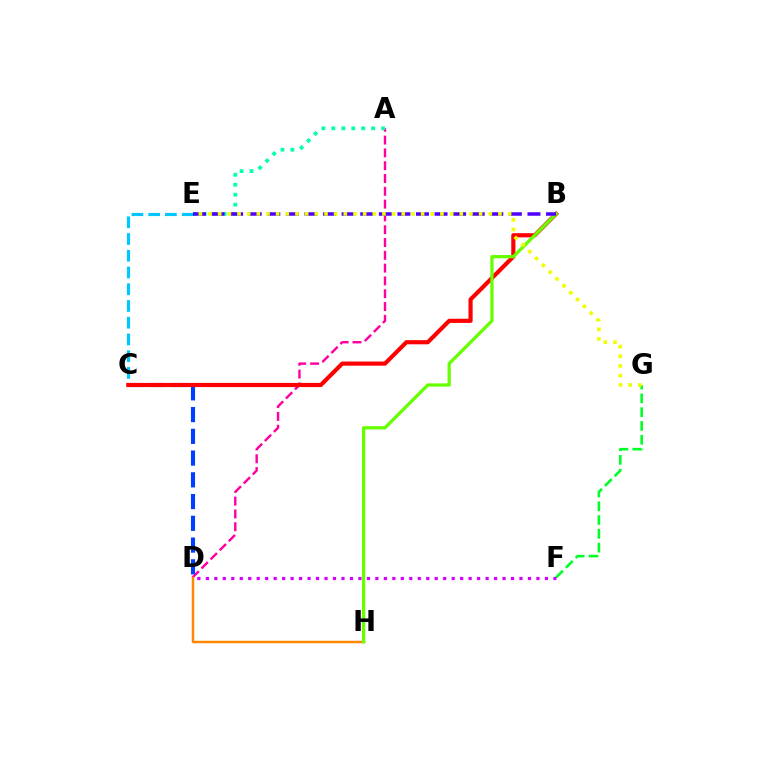{('A', 'D'): [{'color': '#ff00a0', 'line_style': 'dashed', 'thickness': 1.74}], ('F', 'G'): [{'color': '#00ff27', 'line_style': 'dashed', 'thickness': 1.88}], ('C', 'E'): [{'color': '#00c7ff', 'line_style': 'dashed', 'thickness': 2.27}], ('A', 'E'): [{'color': '#00ffaf', 'line_style': 'dotted', 'thickness': 2.7}], ('D', 'H'): [{'color': '#ff8800', 'line_style': 'solid', 'thickness': 1.77}], ('C', 'D'): [{'color': '#003fff', 'line_style': 'dashed', 'thickness': 2.95}], ('B', 'C'): [{'color': '#ff0000', 'line_style': 'solid', 'thickness': 2.99}], ('B', 'H'): [{'color': '#66ff00', 'line_style': 'solid', 'thickness': 2.34}], ('B', 'E'): [{'color': '#4f00ff', 'line_style': 'dashed', 'thickness': 2.52}], ('D', 'F'): [{'color': '#d600ff', 'line_style': 'dotted', 'thickness': 2.3}], ('E', 'G'): [{'color': '#eeff00', 'line_style': 'dotted', 'thickness': 2.63}]}